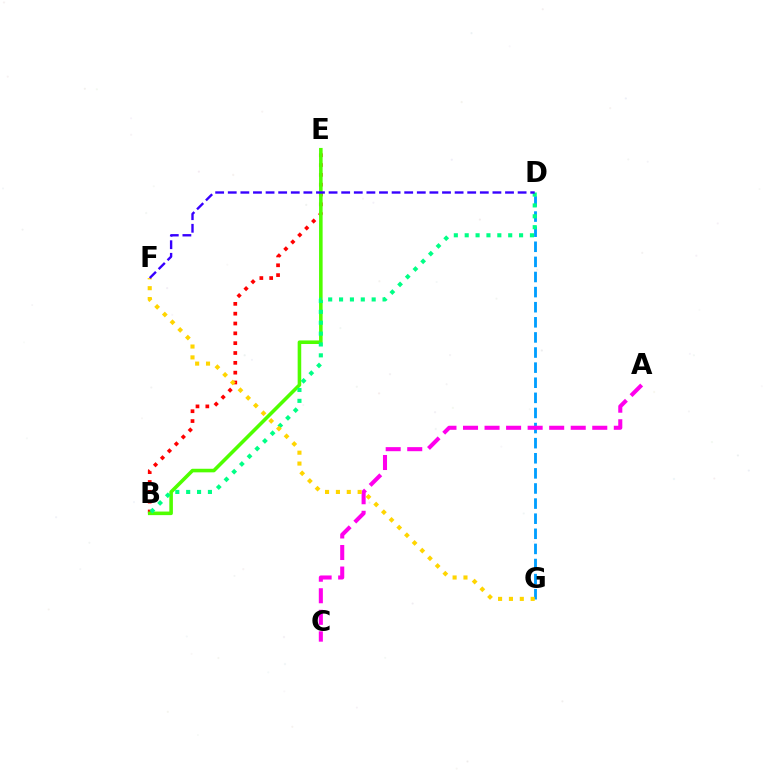{('D', 'G'): [{'color': '#009eff', 'line_style': 'dashed', 'thickness': 2.05}], ('B', 'E'): [{'color': '#ff0000', 'line_style': 'dotted', 'thickness': 2.67}, {'color': '#4fff00', 'line_style': 'solid', 'thickness': 2.57}], ('A', 'C'): [{'color': '#ff00ed', 'line_style': 'dashed', 'thickness': 2.93}], ('B', 'D'): [{'color': '#00ff86', 'line_style': 'dotted', 'thickness': 2.95}], ('F', 'G'): [{'color': '#ffd500', 'line_style': 'dotted', 'thickness': 2.95}], ('D', 'F'): [{'color': '#3700ff', 'line_style': 'dashed', 'thickness': 1.71}]}